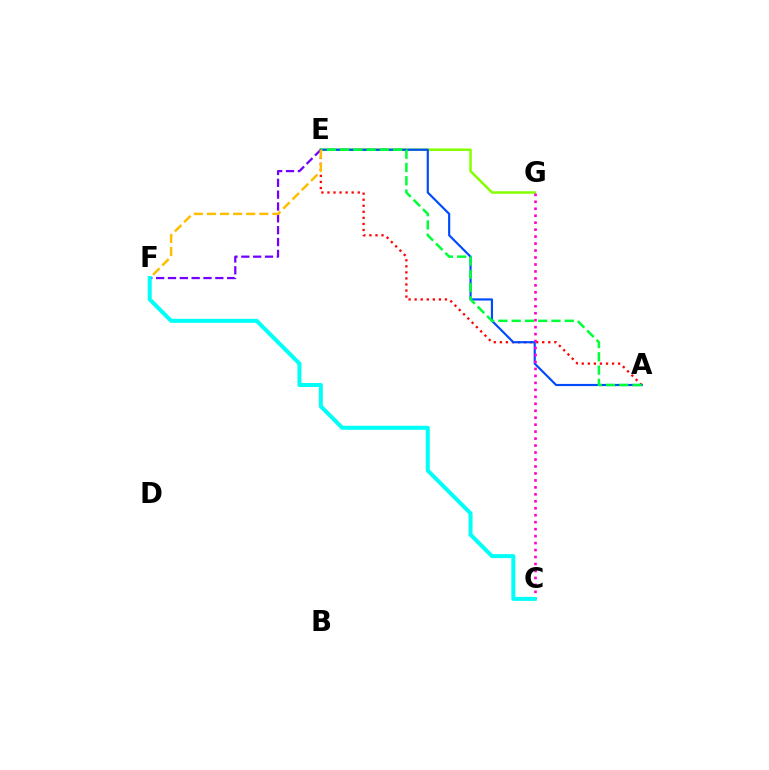{('A', 'E'): [{'color': '#ff0000', 'line_style': 'dotted', 'thickness': 1.64}, {'color': '#004bff', 'line_style': 'solid', 'thickness': 1.57}, {'color': '#00ff39', 'line_style': 'dashed', 'thickness': 1.8}], ('E', 'G'): [{'color': '#84ff00', 'line_style': 'solid', 'thickness': 1.8}], ('E', 'F'): [{'color': '#7200ff', 'line_style': 'dashed', 'thickness': 1.61}, {'color': '#ffbd00', 'line_style': 'dashed', 'thickness': 1.78}], ('C', 'G'): [{'color': '#ff00cf', 'line_style': 'dotted', 'thickness': 1.89}], ('C', 'F'): [{'color': '#00fff6', 'line_style': 'solid', 'thickness': 2.89}]}